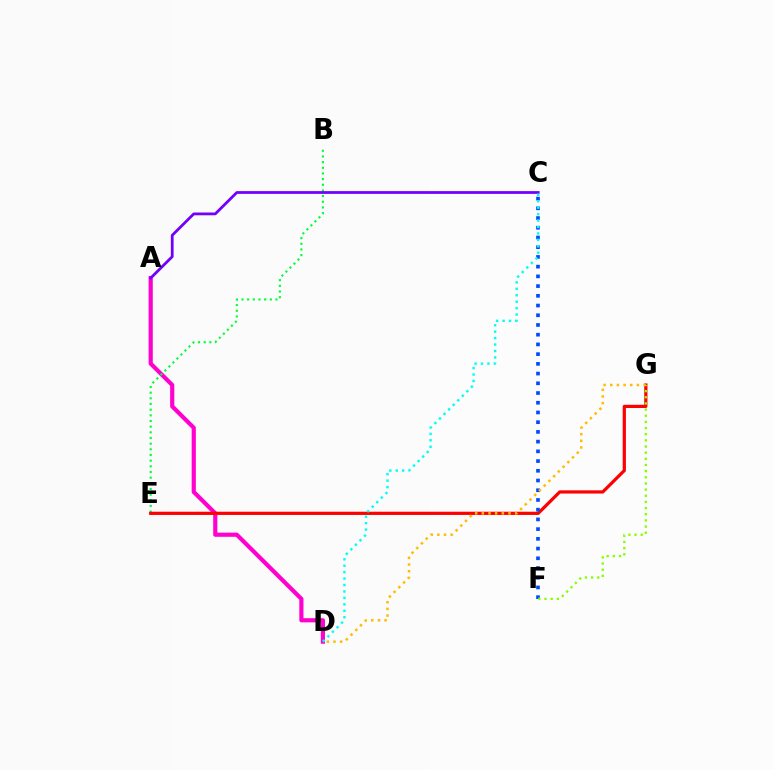{('A', 'D'): [{'color': '#ff00cf', 'line_style': 'solid', 'thickness': 3.0}], ('B', 'E'): [{'color': '#00ff39', 'line_style': 'dotted', 'thickness': 1.54}], ('E', 'G'): [{'color': '#ff0000', 'line_style': 'solid', 'thickness': 2.31}], ('C', 'F'): [{'color': '#004bff', 'line_style': 'dotted', 'thickness': 2.64}], ('D', 'G'): [{'color': '#ffbd00', 'line_style': 'dotted', 'thickness': 1.81}], ('A', 'C'): [{'color': '#7200ff', 'line_style': 'solid', 'thickness': 2.0}], ('F', 'G'): [{'color': '#84ff00', 'line_style': 'dotted', 'thickness': 1.67}], ('C', 'D'): [{'color': '#00fff6', 'line_style': 'dotted', 'thickness': 1.75}]}